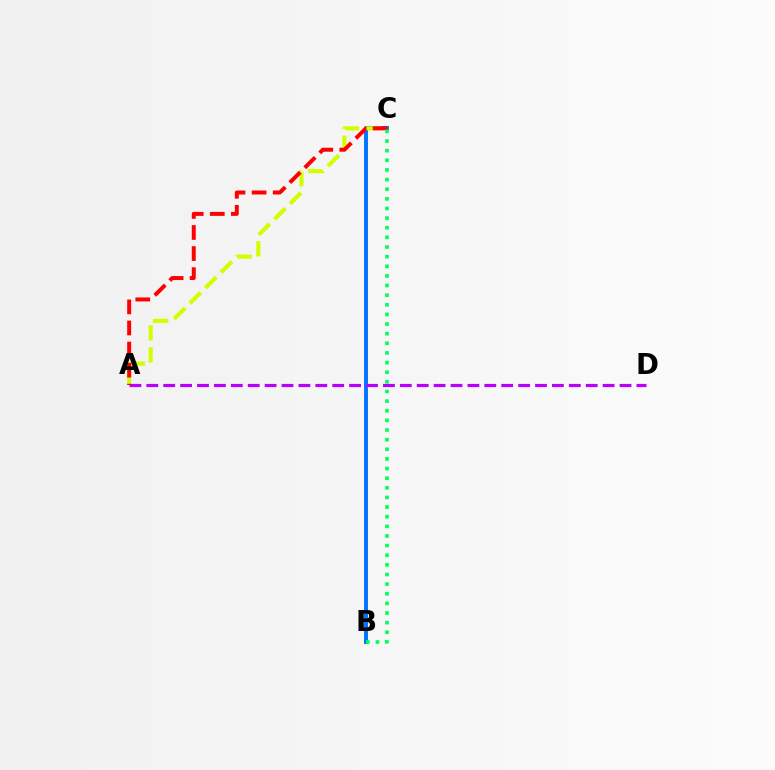{('B', 'C'): [{'color': '#0074ff', 'line_style': 'solid', 'thickness': 2.83}, {'color': '#00ff5c', 'line_style': 'dotted', 'thickness': 2.62}], ('A', 'C'): [{'color': '#d1ff00', 'line_style': 'dashed', 'thickness': 2.99}, {'color': '#ff0000', 'line_style': 'dashed', 'thickness': 2.86}], ('A', 'D'): [{'color': '#b900ff', 'line_style': 'dashed', 'thickness': 2.3}]}